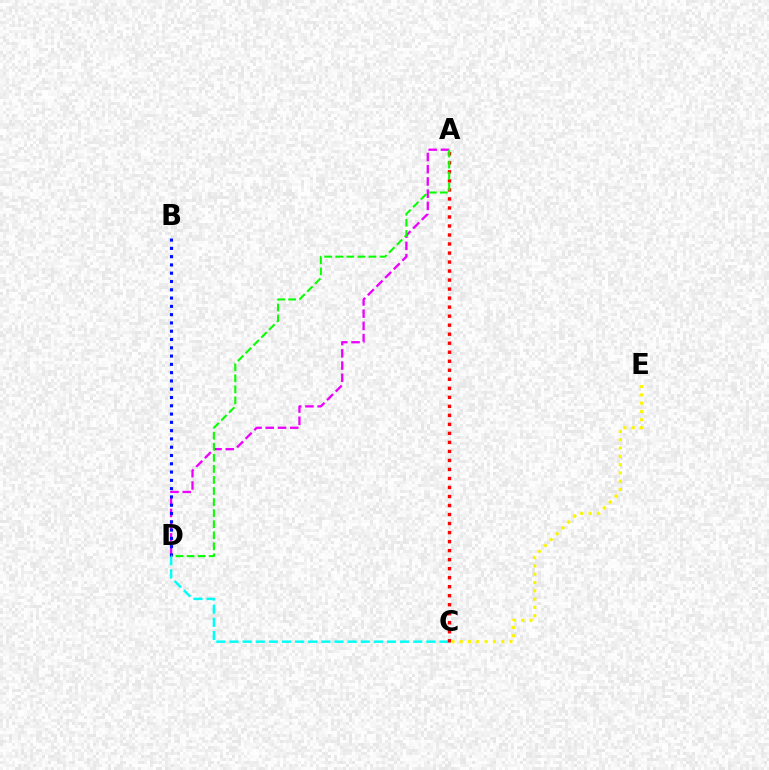{('A', 'D'): [{'color': '#ee00ff', 'line_style': 'dashed', 'thickness': 1.66}, {'color': '#08ff00', 'line_style': 'dashed', 'thickness': 1.5}], ('C', 'D'): [{'color': '#00fff6', 'line_style': 'dashed', 'thickness': 1.78}], ('A', 'C'): [{'color': '#ff0000', 'line_style': 'dotted', 'thickness': 2.45}], ('B', 'D'): [{'color': '#0010ff', 'line_style': 'dotted', 'thickness': 2.25}], ('C', 'E'): [{'color': '#fcf500', 'line_style': 'dotted', 'thickness': 2.25}]}